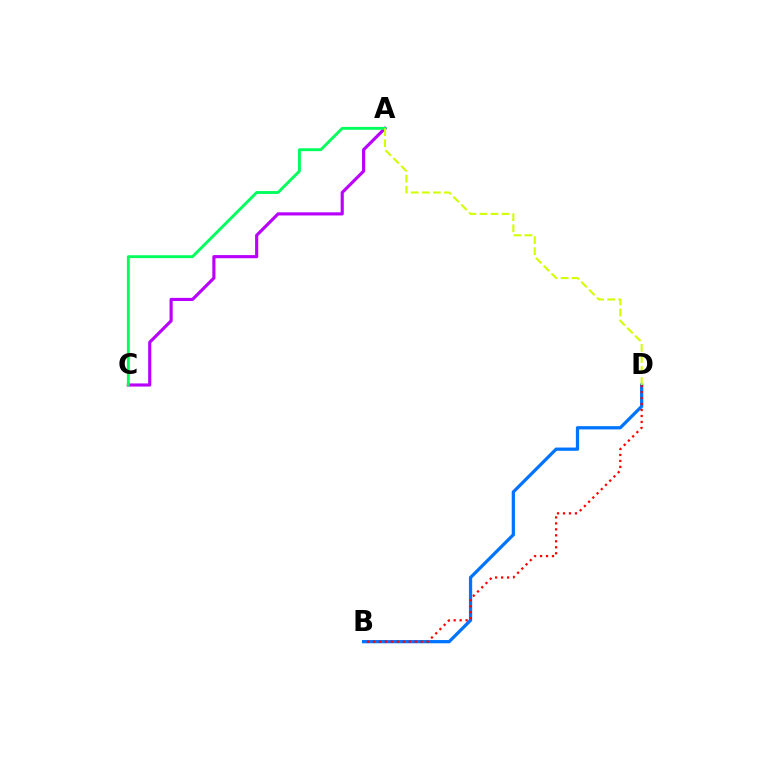{('A', 'C'): [{'color': '#b900ff', 'line_style': 'solid', 'thickness': 2.26}, {'color': '#00ff5c', 'line_style': 'solid', 'thickness': 2.07}], ('B', 'D'): [{'color': '#0074ff', 'line_style': 'solid', 'thickness': 2.34}, {'color': '#ff0000', 'line_style': 'dotted', 'thickness': 1.62}], ('A', 'D'): [{'color': '#d1ff00', 'line_style': 'dashed', 'thickness': 1.5}]}